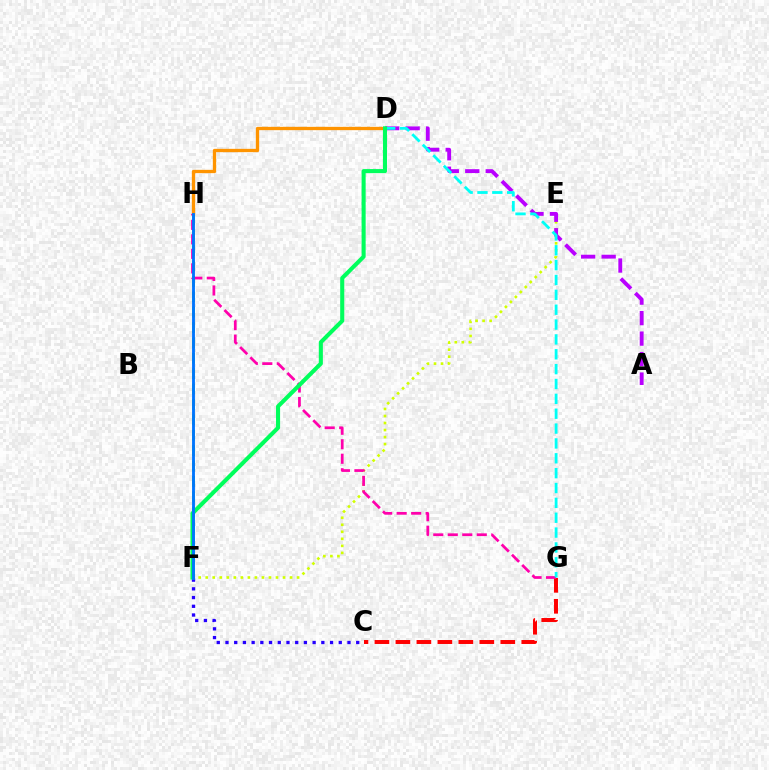{('D', 'H'): [{'color': '#ff9400', 'line_style': 'solid', 'thickness': 2.39}], ('E', 'F'): [{'color': '#d1ff00', 'line_style': 'dotted', 'thickness': 1.91}], ('F', 'H'): [{'color': '#3dff00', 'line_style': 'dashed', 'thickness': 2.09}, {'color': '#0074ff', 'line_style': 'solid', 'thickness': 2.05}], ('A', 'D'): [{'color': '#b900ff', 'line_style': 'dashed', 'thickness': 2.78}], ('C', 'G'): [{'color': '#ff0000', 'line_style': 'dashed', 'thickness': 2.85}], ('C', 'F'): [{'color': '#2500ff', 'line_style': 'dotted', 'thickness': 2.37}], ('G', 'H'): [{'color': '#ff00ac', 'line_style': 'dashed', 'thickness': 1.97}], ('D', 'G'): [{'color': '#00fff6', 'line_style': 'dashed', 'thickness': 2.02}], ('D', 'F'): [{'color': '#00ff5c', 'line_style': 'solid', 'thickness': 2.93}]}